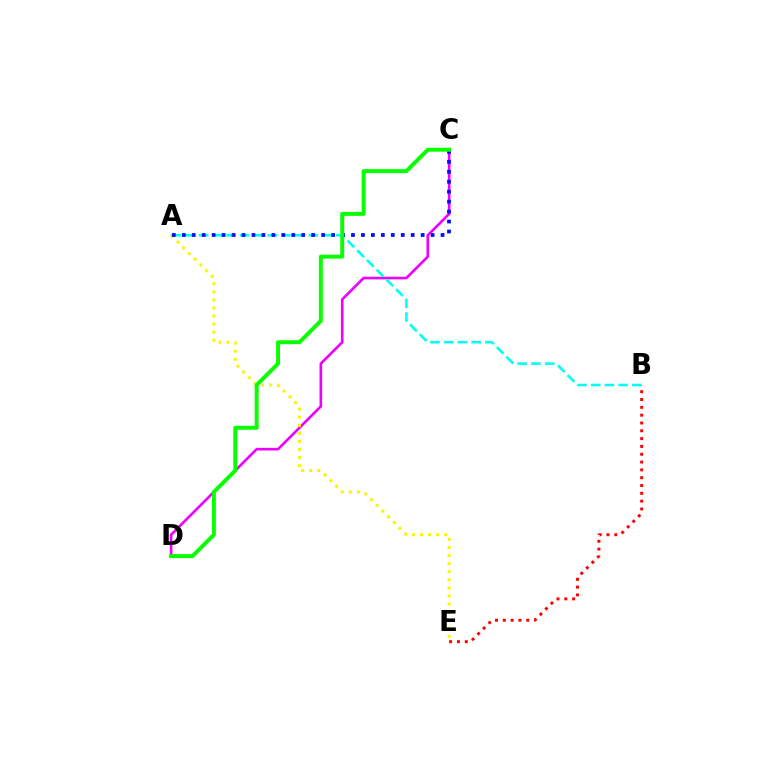{('C', 'D'): [{'color': '#ee00ff', 'line_style': 'solid', 'thickness': 1.89}, {'color': '#08ff00', 'line_style': 'solid', 'thickness': 2.84}], ('A', 'E'): [{'color': '#fcf500', 'line_style': 'dotted', 'thickness': 2.2}], ('B', 'E'): [{'color': '#ff0000', 'line_style': 'dotted', 'thickness': 2.12}], ('A', 'B'): [{'color': '#00fff6', 'line_style': 'dashed', 'thickness': 1.86}], ('A', 'C'): [{'color': '#0010ff', 'line_style': 'dotted', 'thickness': 2.7}]}